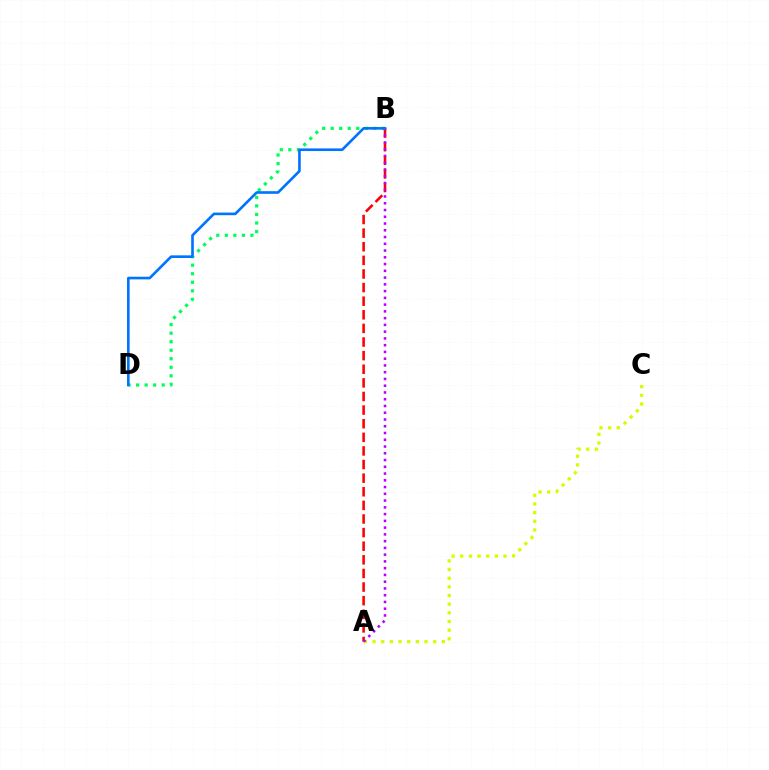{('A', 'C'): [{'color': '#d1ff00', 'line_style': 'dotted', 'thickness': 2.35}], ('A', 'B'): [{'color': '#ff0000', 'line_style': 'dashed', 'thickness': 1.85}, {'color': '#b900ff', 'line_style': 'dotted', 'thickness': 1.84}], ('B', 'D'): [{'color': '#00ff5c', 'line_style': 'dotted', 'thickness': 2.32}, {'color': '#0074ff', 'line_style': 'solid', 'thickness': 1.9}]}